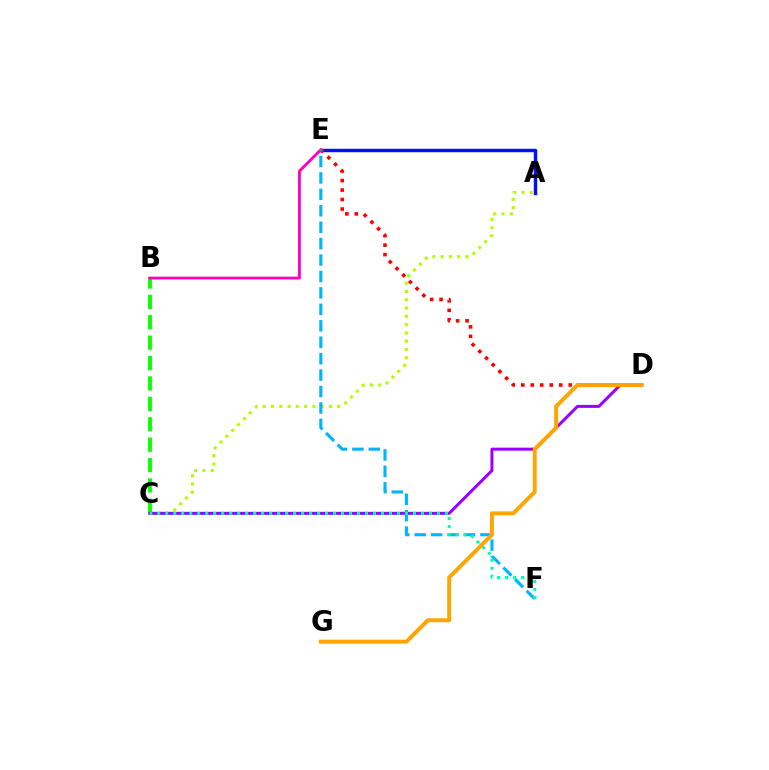{('A', 'C'): [{'color': '#b3ff00', 'line_style': 'dotted', 'thickness': 2.25}], ('B', 'C'): [{'color': '#08ff00', 'line_style': 'dashed', 'thickness': 2.77}], ('A', 'E'): [{'color': '#0010ff', 'line_style': 'solid', 'thickness': 2.47}], ('D', 'E'): [{'color': '#ff0000', 'line_style': 'dotted', 'thickness': 2.58}], ('C', 'D'): [{'color': '#9b00ff', 'line_style': 'solid', 'thickness': 2.17}], ('B', 'E'): [{'color': '#ff00bd', 'line_style': 'solid', 'thickness': 2.03}], ('E', 'F'): [{'color': '#00b5ff', 'line_style': 'dashed', 'thickness': 2.23}], ('C', 'F'): [{'color': '#00ff9d', 'line_style': 'dotted', 'thickness': 2.17}], ('D', 'G'): [{'color': '#ffa500', 'line_style': 'solid', 'thickness': 2.84}]}